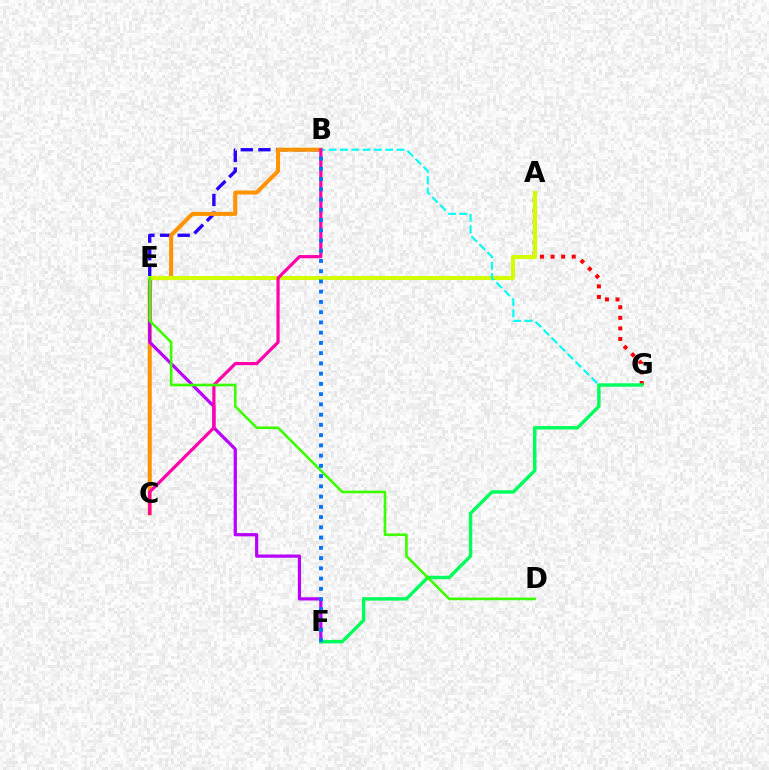{('A', 'G'): [{'color': '#ff0000', 'line_style': 'dotted', 'thickness': 2.87}], ('B', 'E'): [{'color': '#2500ff', 'line_style': 'dashed', 'thickness': 2.4}], ('B', 'C'): [{'color': '#ff9400', 'line_style': 'solid', 'thickness': 2.91}, {'color': '#ff00ac', 'line_style': 'solid', 'thickness': 2.29}], ('E', 'F'): [{'color': '#b900ff', 'line_style': 'solid', 'thickness': 2.31}], ('A', 'E'): [{'color': '#d1ff00', 'line_style': 'solid', 'thickness': 2.91}], ('B', 'G'): [{'color': '#00fff6', 'line_style': 'dashed', 'thickness': 1.54}], ('F', 'G'): [{'color': '#00ff5c', 'line_style': 'solid', 'thickness': 2.46}], ('D', 'E'): [{'color': '#3dff00', 'line_style': 'solid', 'thickness': 1.9}], ('B', 'F'): [{'color': '#0074ff', 'line_style': 'dotted', 'thickness': 2.78}]}